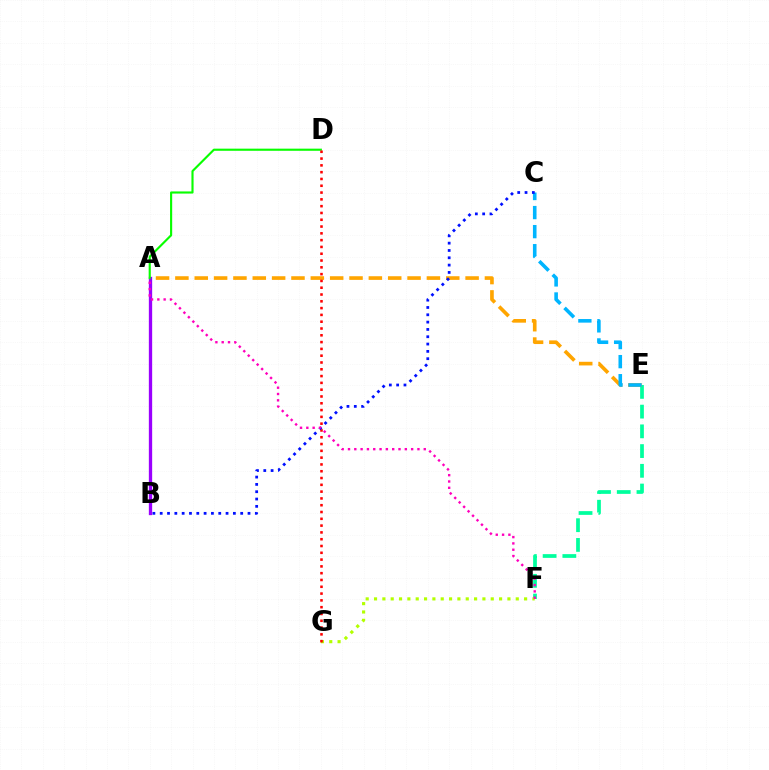{('E', 'F'): [{'color': '#00ff9d', 'line_style': 'dashed', 'thickness': 2.68}], ('A', 'E'): [{'color': '#ffa500', 'line_style': 'dashed', 'thickness': 2.63}], ('A', 'B'): [{'color': '#9b00ff', 'line_style': 'solid', 'thickness': 2.39}], ('C', 'E'): [{'color': '#00b5ff', 'line_style': 'dashed', 'thickness': 2.59}], ('A', 'D'): [{'color': '#08ff00', 'line_style': 'solid', 'thickness': 1.54}], ('F', 'G'): [{'color': '#b3ff00', 'line_style': 'dotted', 'thickness': 2.27}], ('D', 'G'): [{'color': '#ff0000', 'line_style': 'dotted', 'thickness': 1.85}], ('B', 'C'): [{'color': '#0010ff', 'line_style': 'dotted', 'thickness': 1.99}], ('A', 'F'): [{'color': '#ff00bd', 'line_style': 'dotted', 'thickness': 1.72}]}